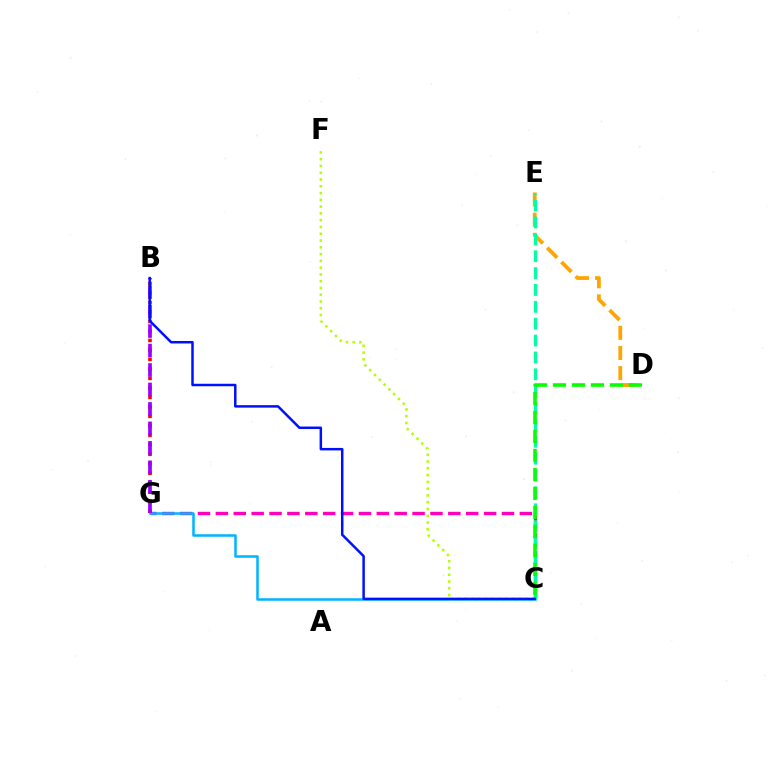{('D', 'E'): [{'color': '#ffa500', 'line_style': 'dashed', 'thickness': 2.74}], ('C', 'G'): [{'color': '#ff00bd', 'line_style': 'dashed', 'thickness': 2.43}, {'color': '#00b5ff', 'line_style': 'solid', 'thickness': 1.82}], ('C', 'F'): [{'color': '#b3ff00', 'line_style': 'dotted', 'thickness': 1.84}], ('C', 'E'): [{'color': '#00ff9d', 'line_style': 'dashed', 'thickness': 2.29}], ('B', 'G'): [{'color': '#ff0000', 'line_style': 'dotted', 'thickness': 2.58}, {'color': '#9b00ff', 'line_style': 'dashed', 'thickness': 2.64}], ('C', 'D'): [{'color': '#08ff00', 'line_style': 'dashed', 'thickness': 2.58}], ('B', 'C'): [{'color': '#0010ff', 'line_style': 'solid', 'thickness': 1.79}]}